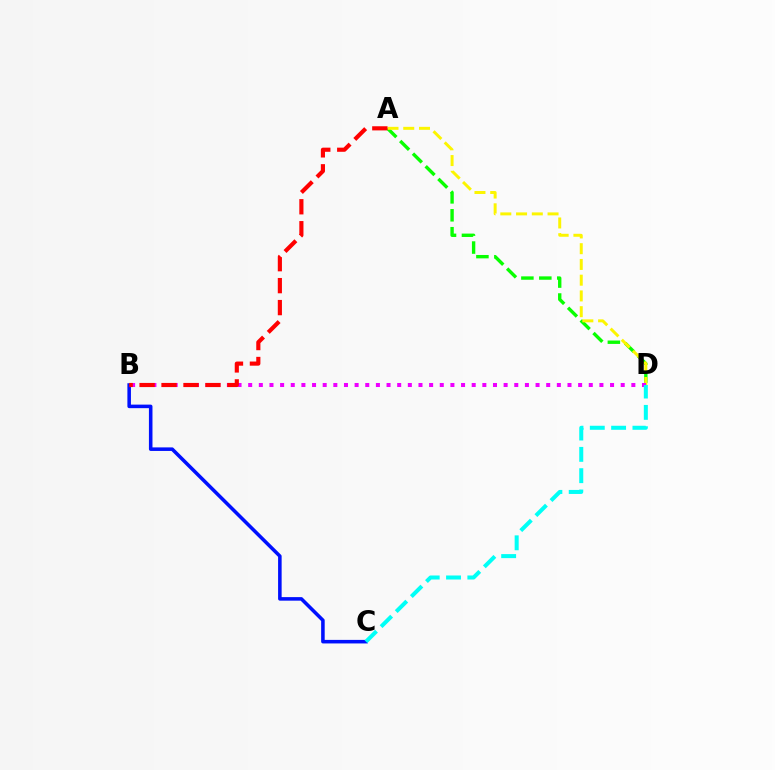{('B', 'C'): [{'color': '#0010ff', 'line_style': 'solid', 'thickness': 2.55}], ('A', 'D'): [{'color': '#08ff00', 'line_style': 'dashed', 'thickness': 2.44}, {'color': '#fcf500', 'line_style': 'dashed', 'thickness': 2.14}], ('B', 'D'): [{'color': '#ee00ff', 'line_style': 'dotted', 'thickness': 2.89}], ('A', 'B'): [{'color': '#ff0000', 'line_style': 'dashed', 'thickness': 2.98}], ('C', 'D'): [{'color': '#00fff6', 'line_style': 'dashed', 'thickness': 2.9}]}